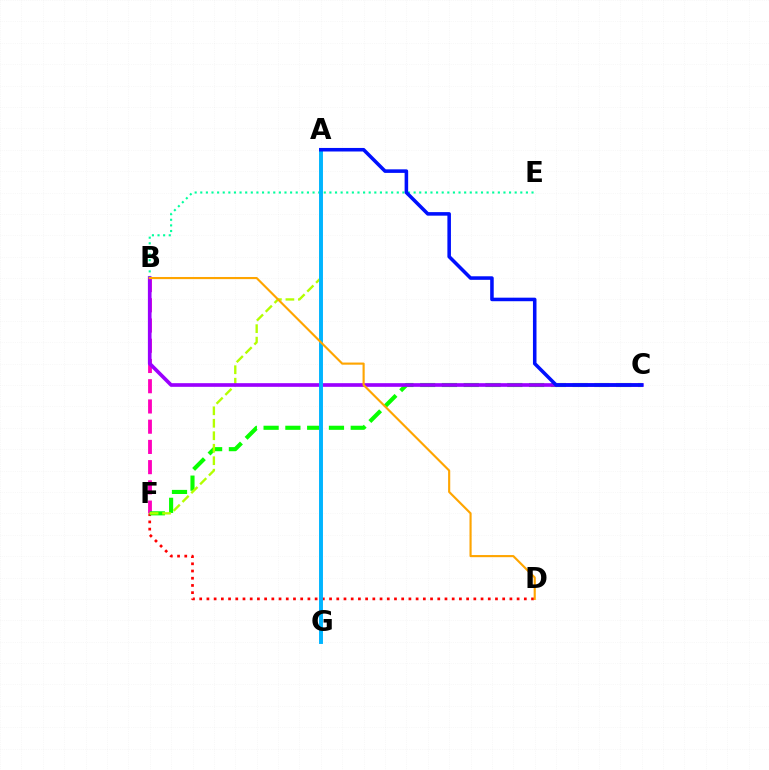{('B', 'E'): [{'color': '#00ff9d', 'line_style': 'dotted', 'thickness': 1.53}], ('D', 'F'): [{'color': '#ff0000', 'line_style': 'dotted', 'thickness': 1.96}], ('B', 'F'): [{'color': '#ff00bd', 'line_style': 'dashed', 'thickness': 2.75}], ('C', 'F'): [{'color': '#08ff00', 'line_style': 'dashed', 'thickness': 2.96}], ('A', 'F'): [{'color': '#b3ff00', 'line_style': 'dashed', 'thickness': 1.7}], ('B', 'C'): [{'color': '#9b00ff', 'line_style': 'solid', 'thickness': 2.64}], ('A', 'G'): [{'color': '#00b5ff', 'line_style': 'solid', 'thickness': 2.83}], ('A', 'C'): [{'color': '#0010ff', 'line_style': 'solid', 'thickness': 2.55}], ('B', 'D'): [{'color': '#ffa500', 'line_style': 'solid', 'thickness': 1.54}]}